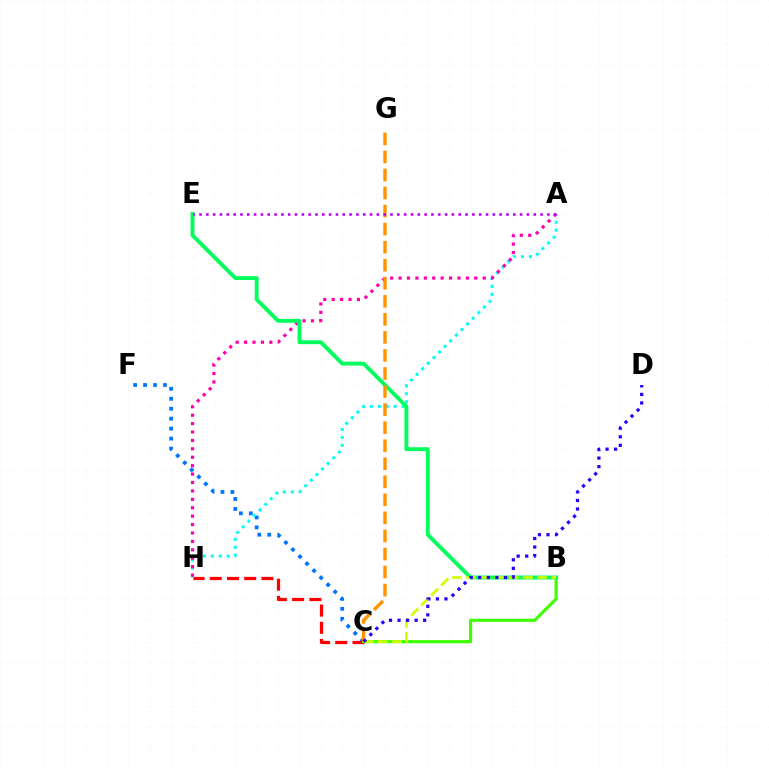{('C', 'F'): [{'color': '#0074ff', 'line_style': 'dotted', 'thickness': 2.7}], ('C', 'H'): [{'color': '#ff0000', 'line_style': 'dashed', 'thickness': 2.34}], ('B', 'C'): [{'color': '#3dff00', 'line_style': 'solid', 'thickness': 2.25}, {'color': '#d1ff00', 'line_style': 'dashed', 'thickness': 1.92}], ('A', 'H'): [{'color': '#00fff6', 'line_style': 'dotted', 'thickness': 2.16}, {'color': '#ff00ac', 'line_style': 'dotted', 'thickness': 2.29}], ('B', 'E'): [{'color': '#00ff5c', 'line_style': 'solid', 'thickness': 2.79}], ('C', 'G'): [{'color': '#ff9400', 'line_style': 'dashed', 'thickness': 2.45}], ('C', 'D'): [{'color': '#2500ff', 'line_style': 'dotted', 'thickness': 2.32}], ('A', 'E'): [{'color': '#b900ff', 'line_style': 'dotted', 'thickness': 1.85}]}